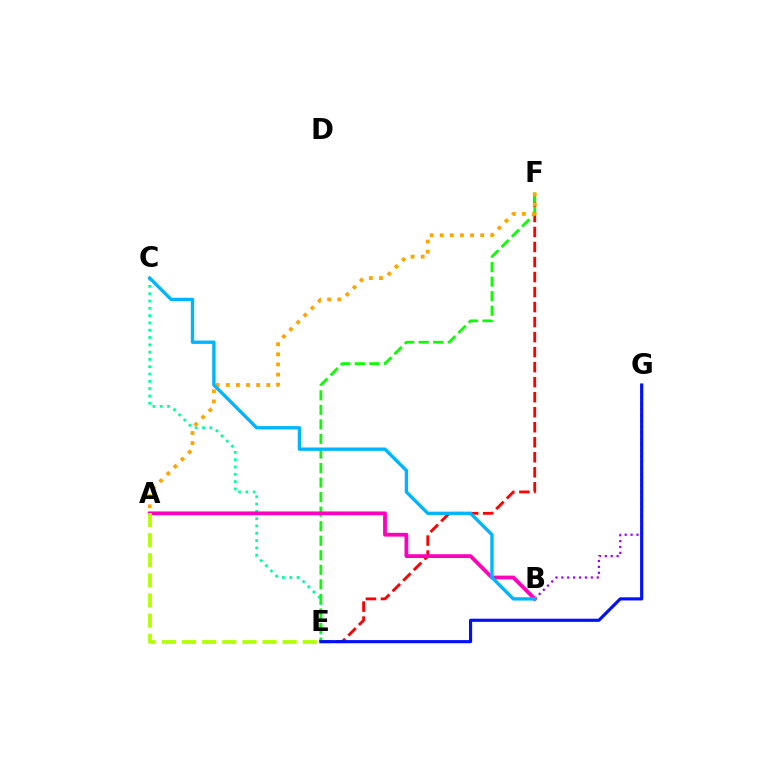{('C', 'E'): [{'color': '#00ff9d', 'line_style': 'dotted', 'thickness': 1.99}], ('B', 'G'): [{'color': '#9b00ff', 'line_style': 'dotted', 'thickness': 1.6}], ('E', 'F'): [{'color': '#ff0000', 'line_style': 'dashed', 'thickness': 2.04}, {'color': '#08ff00', 'line_style': 'dashed', 'thickness': 1.98}], ('A', 'B'): [{'color': '#ff00bd', 'line_style': 'solid', 'thickness': 2.72}], ('E', 'G'): [{'color': '#0010ff', 'line_style': 'solid', 'thickness': 2.26}], ('A', 'F'): [{'color': '#ffa500', 'line_style': 'dotted', 'thickness': 2.75}], ('B', 'C'): [{'color': '#00b5ff', 'line_style': 'solid', 'thickness': 2.42}], ('A', 'E'): [{'color': '#b3ff00', 'line_style': 'dashed', 'thickness': 2.73}]}